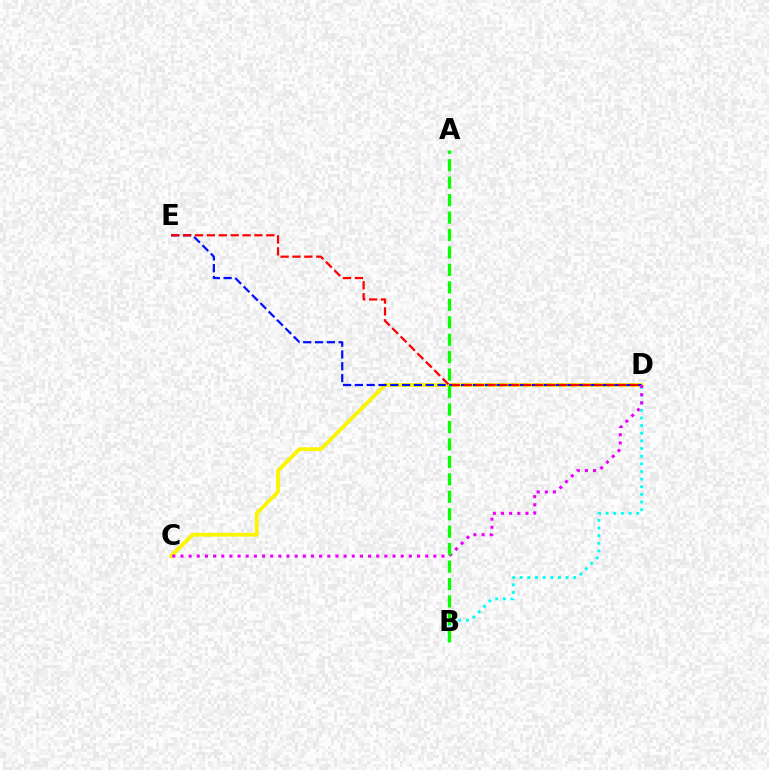{('C', 'D'): [{'color': '#fcf500', 'line_style': 'solid', 'thickness': 2.73}, {'color': '#ee00ff', 'line_style': 'dotted', 'thickness': 2.22}], ('B', 'D'): [{'color': '#00fff6', 'line_style': 'dotted', 'thickness': 2.08}], ('D', 'E'): [{'color': '#0010ff', 'line_style': 'dashed', 'thickness': 1.6}, {'color': '#ff0000', 'line_style': 'dashed', 'thickness': 1.61}], ('A', 'B'): [{'color': '#08ff00', 'line_style': 'dashed', 'thickness': 2.37}]}